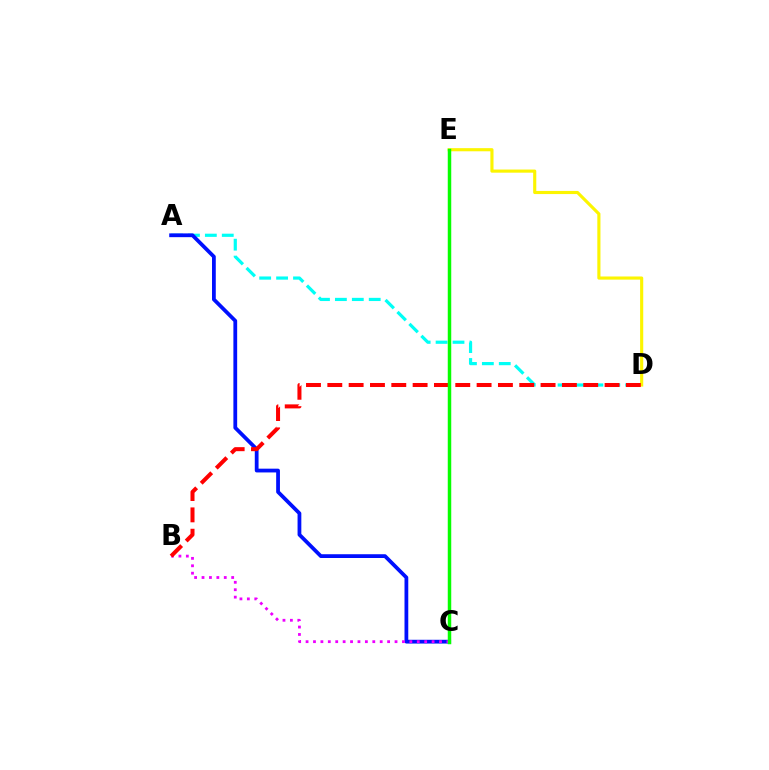{('A', 'D'): [{'color': '#00fff6', 'line_style': 'dashed', 'thickness': 2.3}], ('A', 'C'): [{'color': '#0010ff', 'line_style': 'solid', 'thickness': 2.72}], ('B', 'C'): [{'color': '#ee00ff', 'line_style': 'dotted', 'thickness': 2.01}], ('D', 'E'): [{'color': '#fcf500', 'line_style': 'solid', 'thickness': 2.26}], ('B', 'D'): [{'color': '#ff0000', 'line_style': 'dashed', 'thickness': 2.9}], ('C', 'E'): [{'color': '#08ff00', 'line_style': 'solid', 'thickness': 2.5}]}